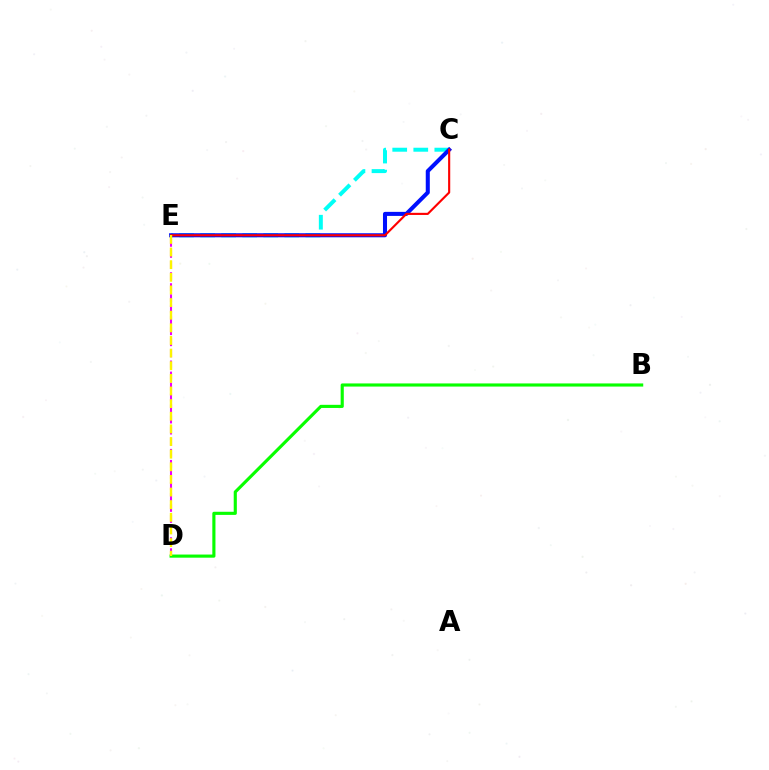{('C', 'E'): [{'color': '#00fff6', 'line_style': 'dashed', 'thickness': 2.86}, {'color': '#0010ff', 'line_style': 'solid', 'thickness': 2.91}, {'color': '#ff0000', 'line_style': 'solid', 'thickness': 1.53}], ('D', 'E'): [{'color': '#ee00ff', 'line_style': 'dashed', 'thickness': 1.5}, {'color': '#fcf500', 'line_style': 'dashed', 'thickness': 1.72}], ('B', 'D'): [{'color': '#08ff00', 'line_style': 'solid', 'thickness': 2.25}]}